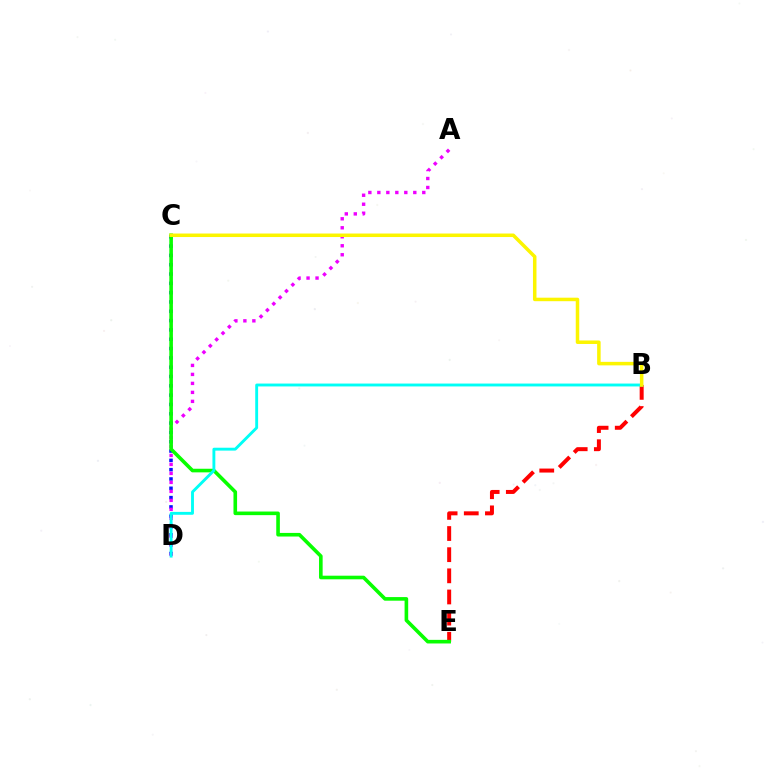{('C', 'D'): [{'color': '#0010ff', 'line_style': 'dotted', 'thickness': 2.53}], ('B', 'E'): [{'color': '#ff0000', 'line_style': 'dashed', 'thickness': 2.87}], ('A', 'D'): [{'color': '#ee00ff', 'line_style': 'dotted', 'thickness': 2.44}], ('C', 'E'): [{'color': '#08ff00', 'line_style': 'solid', 'thickness': 2.6}], ('B', 'D'): [{'color': '#00fff6', 'line_style': 'solid', 'thickness': 2.07}], ('B', 'C'): [{'color': '#fcf500', 'line_style': 'solid', 'thickness': 2.53}]}